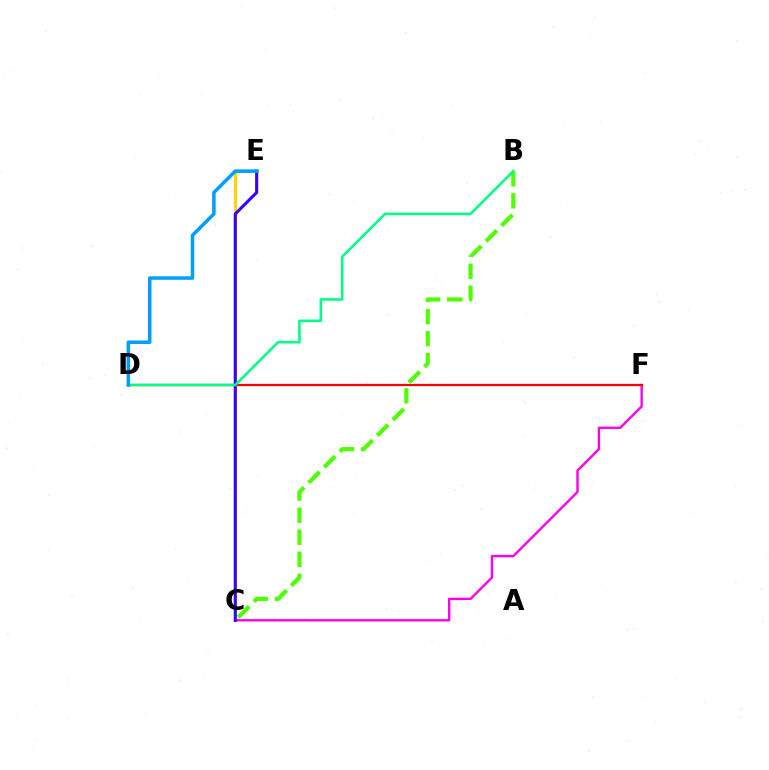{('C', 'E'): [{'color': '#ffd500', 'line_style': 'solid', 'thickness': 2.18}, {'color': '#3700ff', 'line_style': 'solid', 'thickness': 2.22}], ('C', 'F'): [{'color': '#ff00ed', 'line_style': 'solid', 'thickness': 1.72}], ('D', 'F'): [{'color': '#ff0000', 'line_style': 'solid', 'thickness': 1.61}], ('B', 'C'): [{'color': '#4fff00', 'line_style': 'dashed', 'thickness': 2.99}], ('B', 'D'): [{'color': '#00ff86', 'line_style': 'solid', 'thickness': 1.85}], ('D', 'E'): [{'color': '#009eff', 'line_style': 'solid', 'thickness': 2.53}]}